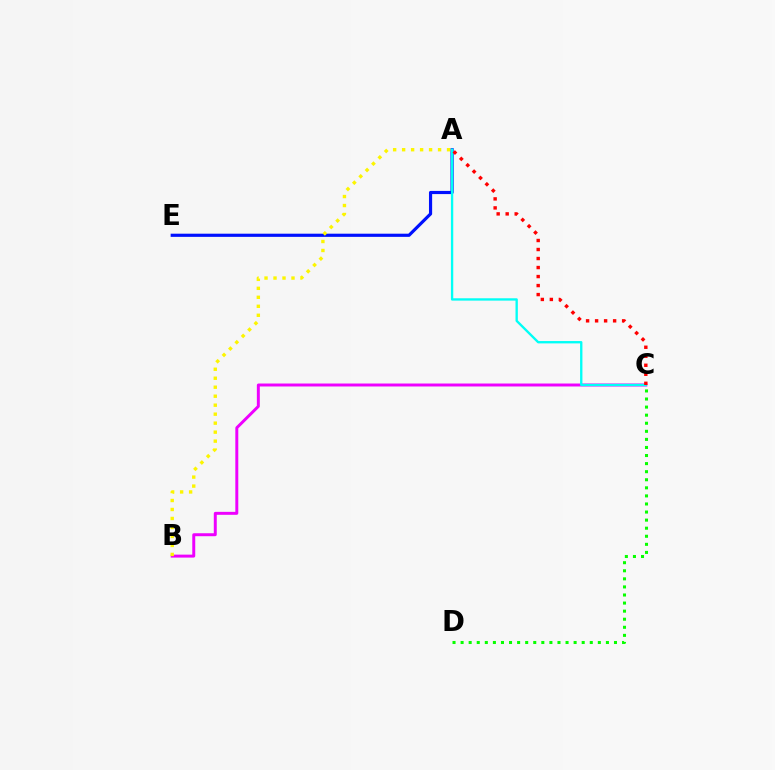{('B', 'C'): [{'color': '#ee00ff', 'line_style': 'solid', 'thickness': 2.13}], ('A', 'E'): [{'color': '#0010ff', 'line_style': 'solid', 'thickness': 2.28}], ('A', 'C'): [{'color': '#00fff6', 'line_style': 'solid', 'thickness': 1.69}, {'color': '#ff0000', 'line_style': 'dotted', 'thickness': 2.45}], ('A', 'B'): [{'color': '#fcf500', 'line_style': 'dotted', 'thickness': 2.44}], ('C', 'D'): [{'color': '#08ff00', 'line_style': 'dotted', 'thickness': 2.19}]}